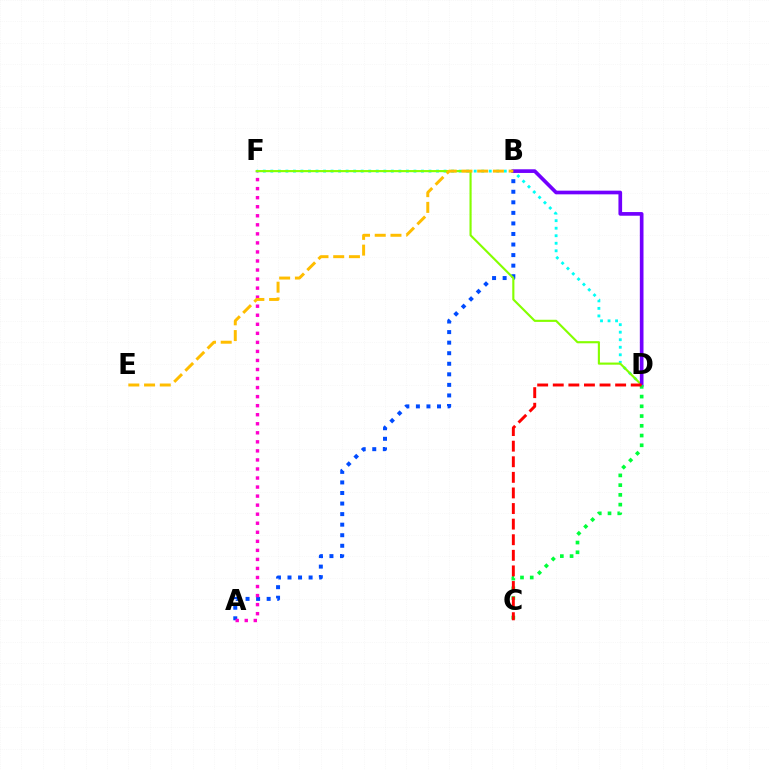{('D', 'F'): [{'color': '#00fff6', 'line_style': 'dotted', 'thickness': 2.05}, {'color': '#84ff00', 'line_style': 'solid', 'thickness': 1.54}], ('A', 'B'): [{'color': '#004bff', 'line_style': 'dotted', 'thickness': 2.87}], ('A', 'F'): [{'color': '#ff00cf', 'line_style': 'dotted', 'thickness': 2.46}], ('B', 'D'): [{'color': '#7200ff', 'line_style': 'solid', 'thickness': 2.64}], ('B', 'E'): [{'color': '#ffbd00', 'line_style': 'dashed', 'thickness': 2.14}], ('C', 'D'): [{'color': '#00ff39', 'line_style': 'dotted', 'thickness': 2.65}, {'color': '#ff0000', 'line_style': 'dashed', 'thickness': 2.12}]}